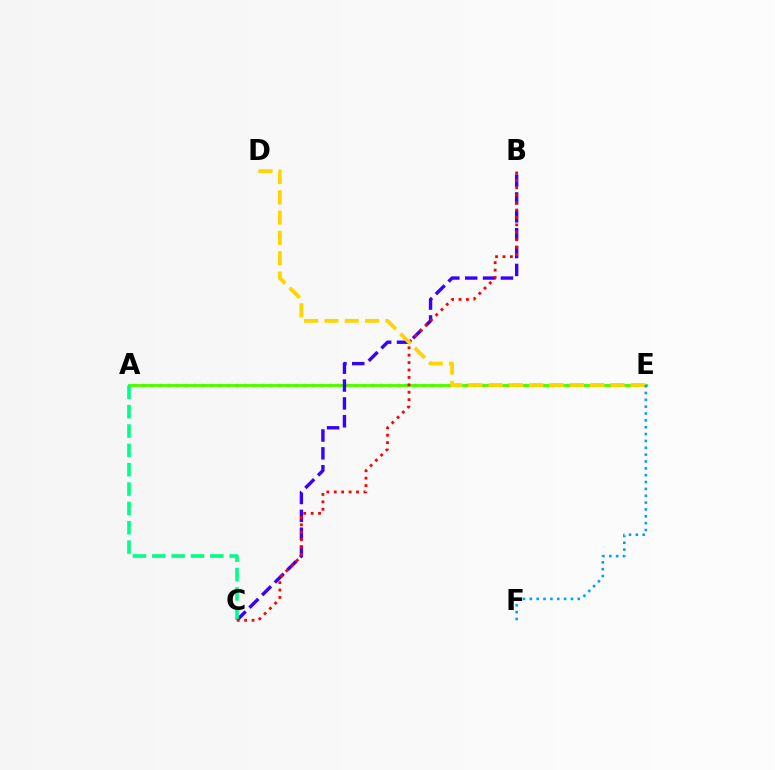{('A', 'E'): [{'color': '#ff00ed', 'line_style': 'dotted', 'thickness': 2.31}, {'color': '#4fff00', 'line_style': 'solid', 'thickness': 2.11}], ('B', 'C'): [{'color': '#3700ff', 'line_style': 'dashed', 'thickness': 2.43}, {'color': '#ff0000', 'line_style': 'dotted', 'thickness': 2.01}], ('A', 'C'): [{'color': '#00ff86', 'line_style': 'dashed', 'thickness': 2.63}], ('D', 'E'): [{'color': '#ffd500', 'line_style': 'dashed', 'thickness': 2.76}], ('E', 'F'): [{'color': '#009eff', 'line_style': 'dotted', 'thickness': 1.86}]}